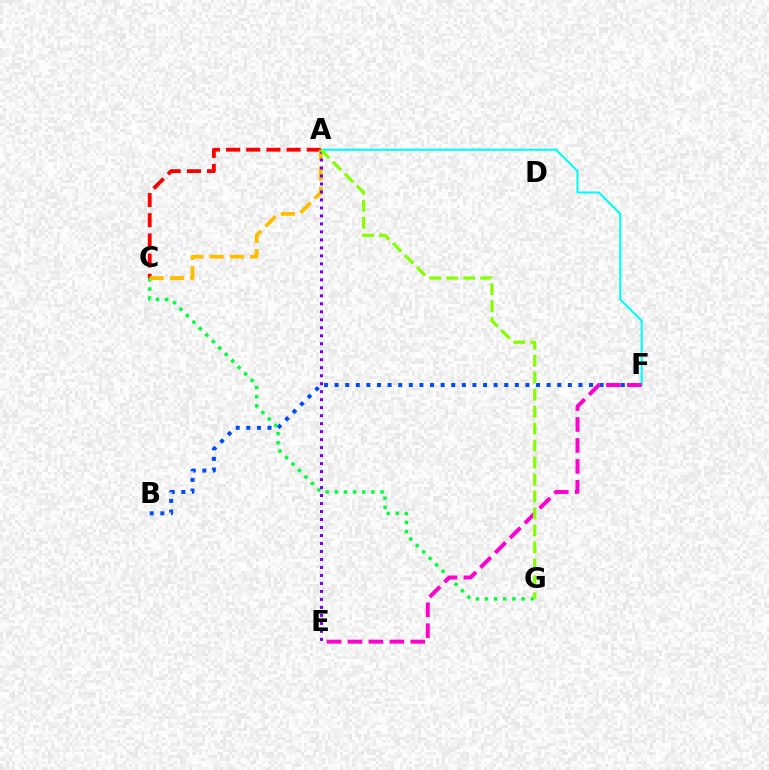{('B', 'F'): [{'color': '#004bff', 'line_style': 'dotted', 'thickness': 2.88}], ('A', 'F'): [{'color': '#00fff6', 'line_style': 'solid', 'thickness': 1.51}], ('C', 'G'): [{'color': '#00ff39', 'line_style': 'dotted', 'thickness': 2.49}], ('A', 'C'): [{'color': '#ff0000', 'line_style': 'dashed', 'thickness': 2.74}, {'color': '#ffbd00', 'line_style': 'dashed', 'thickness': 2.76}], ('E', 'F'): [{'color': '#ff00cf', 'line_style': 'dashed', 'thickness': 2.85}], ('A', 'E'): [{'color': '#7200ff', 'line_style': 'dotted', 'thickness': 2.17}], ('A', 'G'): [{'color': '#84ff00', 'line_style': 'dashed', 'thickness': 2.31}]}